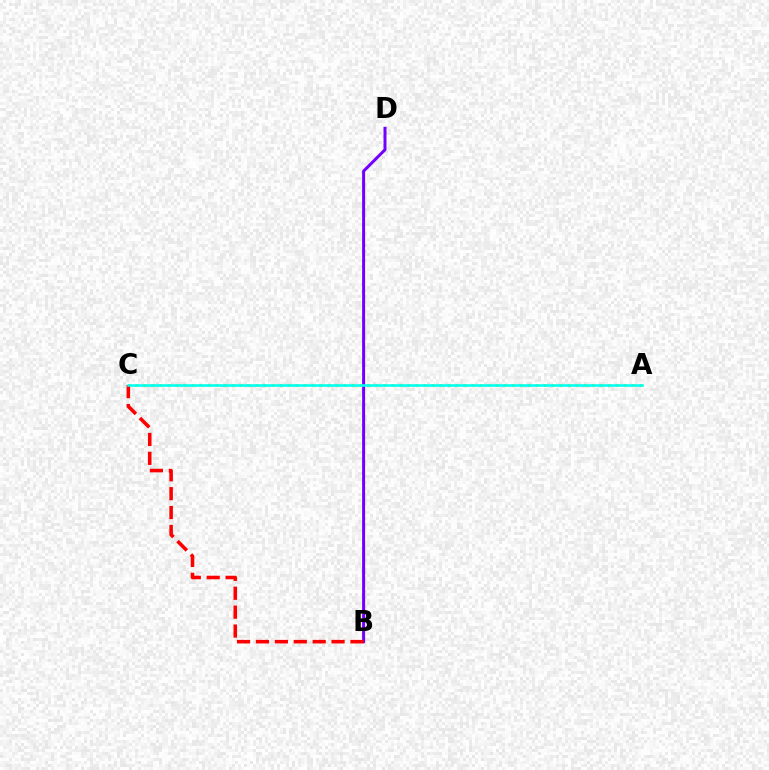{('B', 'D'): [{'color': '#7200ff', 'line_style': 'solid', 'thickness': 2.16}], ('A', 'C'): [{'color': '#84ff00', 'line_style': 'dotted', 'thickness': 2.17}, {'color': '#00fff6', 'line_style': 'solid', 'thickness': 1.81}], ('B', 'C'): [{'color': '#ff0000', 'line_style': 'dashed', 'thickness': 2.57}]}